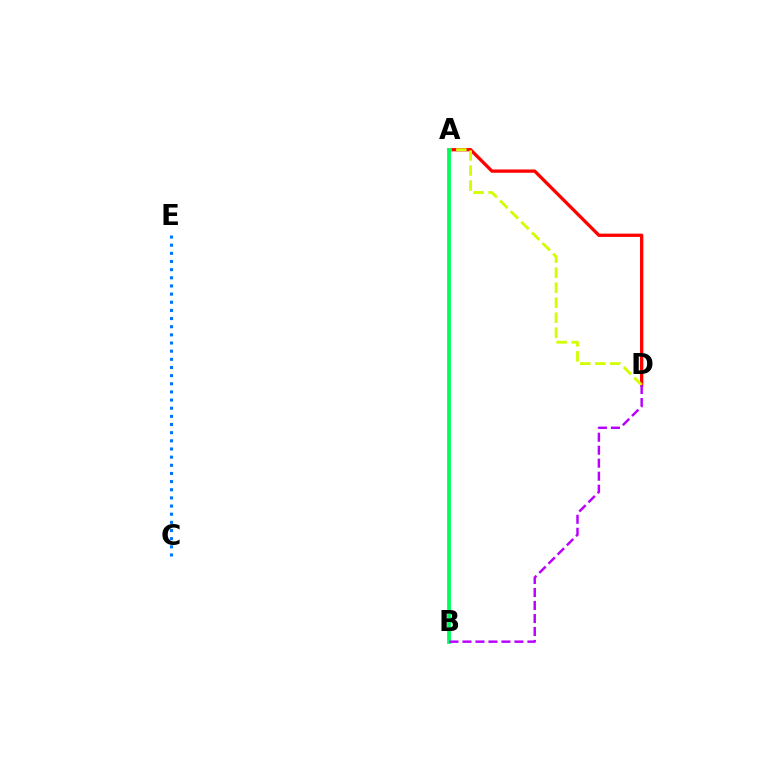{('A', 'D'): [{'color': '#ff0000', 'line_style': 'solid', 'thickness': 2.37}, {'color': '#d1ff00', 'line_style': 'dashed', 'thickness': 2.04}], ('A', 'B'): [{'color': '#00ff5c', 'line_style': 'solid', 'thickness': 2.71}], ('B', 'D'): [{'color': '#b900ff', 'line_style': 'dashed', 'thickness': 1.76}], ('C', 'E'): [{'color': '#0074ff', 'line_style': 'dotted', 'thickness': 2.21}]}